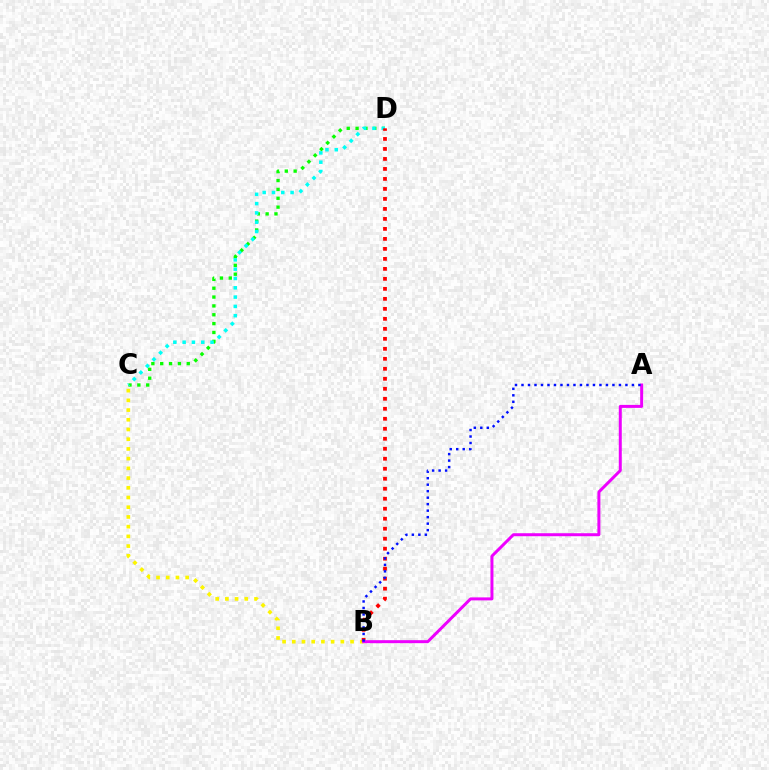{('C', 'D'): [{'color': '#08ff00', 'line_style': 'dotted', 'thickness': 2.4}, {'color': '#00fff6', 'line_style': 'dotted', 'thickness': 2.53}], ('B', 'C'): [{'color': '#fcf500', 'line_style': 'dotted', 'thickness': 2.64}], ('B', 'D'): [{'color': '#ff0000', 'line_style': 'dotted', 'thickness': 2.72}], ('A', 'B'): [{'color': '#ee00ff', 'line_style': 'solid', 'thickness': 2.15}, {'color': '#0010ff', 'line_style': 'dotted', 'thickness': 1.76}]}